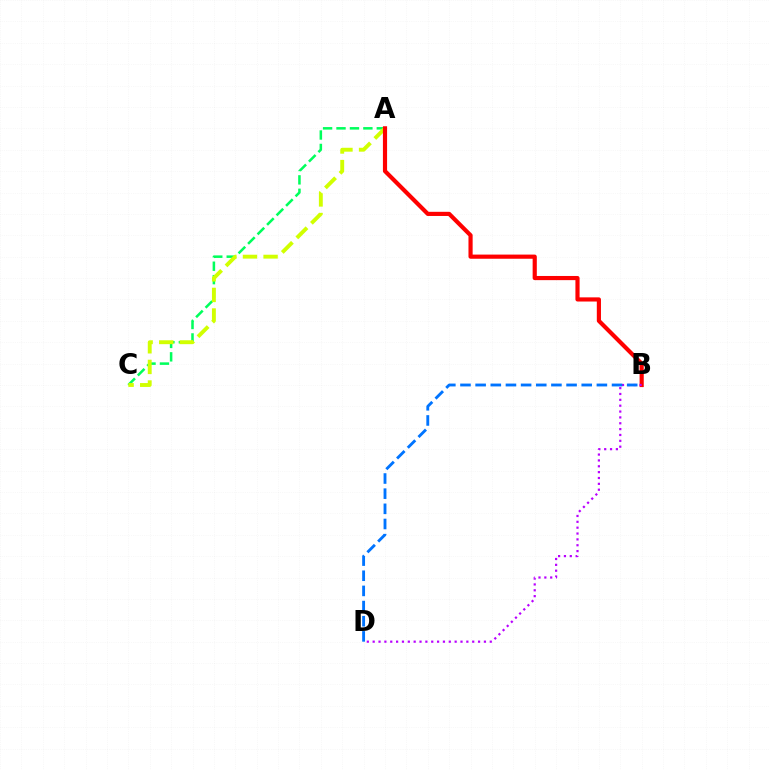{('A', 'C'): [{'color': '#00ff5c', 'line_style': 'dashed', 'thickness': 1.82}, {'color': '#d1ff00', 'line_style': 'dashed', 'thickness': 2.8}], ('A', 'B'): [{'color': '#ff0000', 'line_style': 'solid', 'thickness': 3.0}], ('B', 'D'): [{'color': '#b900ff', 'line_style': 'dotted', 'thickness': 1.59}, {'color': '#0074ff', 'line_style': 'dashed', 'thickness': 2.06}]}